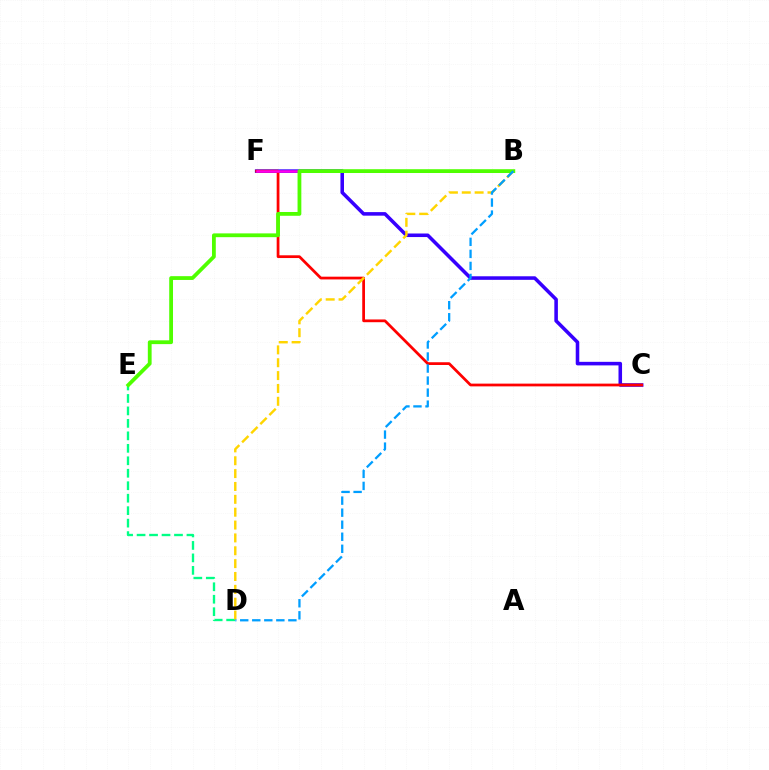{('C', 'F'): [{'color': '#3700ff', 'line_style': 'solid', 'thickness': 2.56}, {'color': '#ff0000', 'line_style': 'solid', 'thickness': 1.98}], ('D', 'E'): [{'color': '#00ff86', 'line_style': 'dashed', 'thickness': 1.69}], ('B', 'D'): [{'color': '#ffd500', 'line_style': 'dashed', 'thickness': 1.75}, {'color': '#009eff', 'line_style': 'dashed', 'thickness': 1.64}], ('B', 'F'): [{'color': '#ff00ed', 'line_style': 'solid', 'thickness': 1.83}], ('B', 'E'): [{'color': '#4fff00', 'line_style': 'solid', 'thickness': 2.73}]}